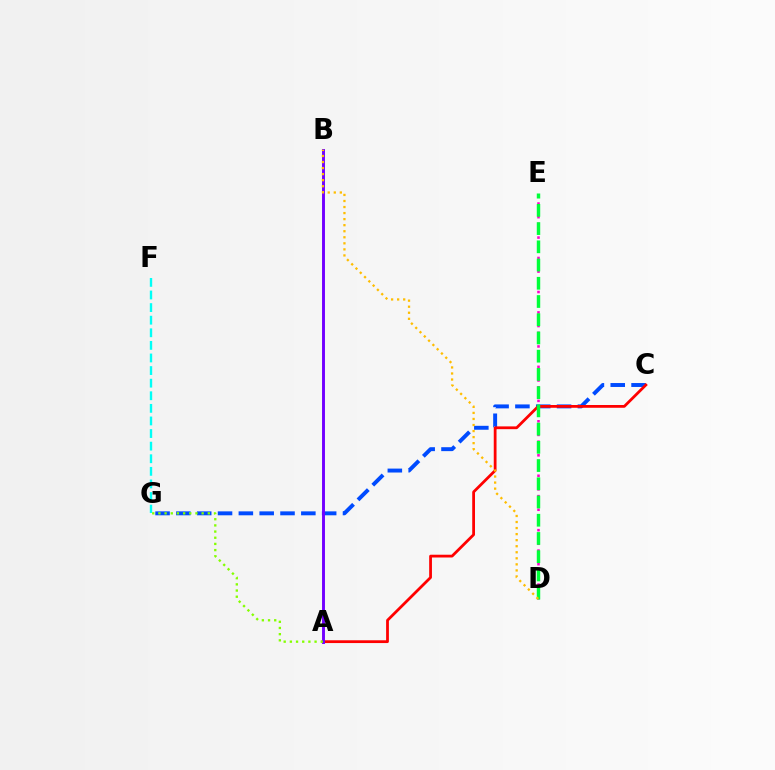{('F', 'G'): [{'color': '#00fff6', 'line_style': 'dashed', 'thickness': 1.71}], ('C', 'G'): [{'color': '#004bff', 'line_style': 'dashed', 'thickness': 2.83}], ('A', 'C'): [{'color': '#ff0000', 'line_style': 'solid', 'thickness': 2.0}], ('D', 'E'): [{'color': '#ff00cf', 'line_style': 'dotted', 'thickness': 1.85}, {'color': '#00ff39', 'line_style': 'dashed', 'thickness': 2.48}], ('A', 'B'): [{'color': '#7200ff', 'line_style': 'solid', 'thickness': 2.1}], ('A', 'G'): [{'color': '#84ff00', 'line_style': 'dotted', 'thickness': 1.68}], ('B', 'D'): [{'color': '#ffbd00', 'line_style': 'dotted', 'thickness': 1.64}]}